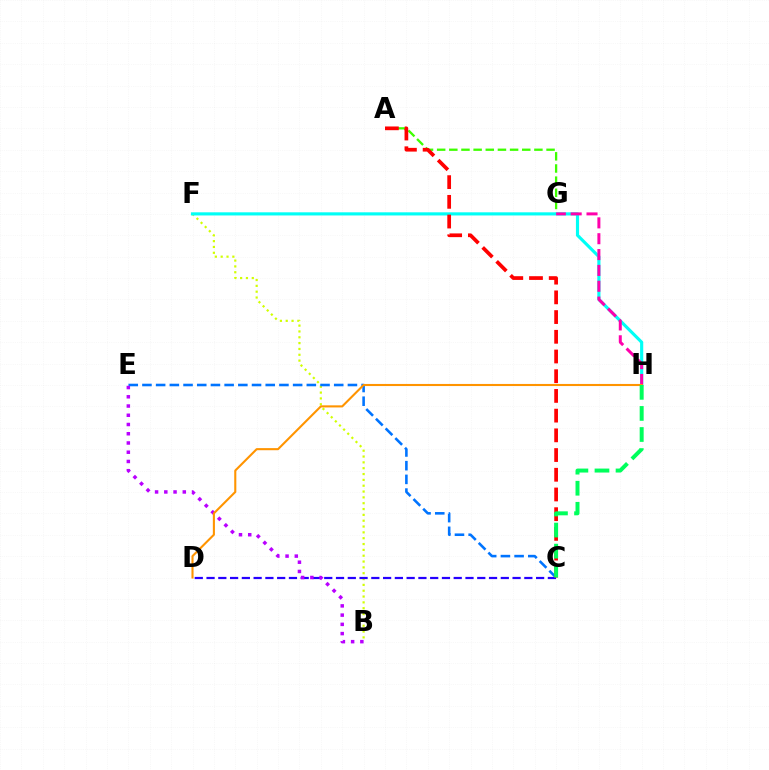{('B', 'F'): [{'color': '#d1ff00', 'line_style': 'dotted', 'thickness': 1.58}], ('C', 'E'): [{'color': '#0074ff', 'line_style': 'dashed', 'thickness': 1.86}], ('A', 'G'): [{'color': '#3dff00', 'line_style': 'dashed', 'thickness': 1.65}], ('C', 'D'): [{'color': '#2500ff', 'line_style': 'dashed', 'thickness': 1.6}], ('B', 'E'): [{'color': '#b900ff', 'line_style': 'dotted', 'thickness': 2.51}], ('F', 'H'): [{'color': '#00fff6', 'line_style': 'solid', 'thickness': 2.26}], ('A', 'C'): [{'color': '#ff0000', 'line_style': 'dashed', 'thickness': 2.68}], ('G', 'H'): [{'color': '#ff00ac', 'line_style': 'dashed', 'thickness': 2.15}], ('D', 'H'): [{'color': '#ff9400', 'line_style': 'solid', 'thickness': 1.51}], ('C', 'H'): [{'color': '#00ff5c', 'line_style': 'dashed', 'thickness': 2.86}]}